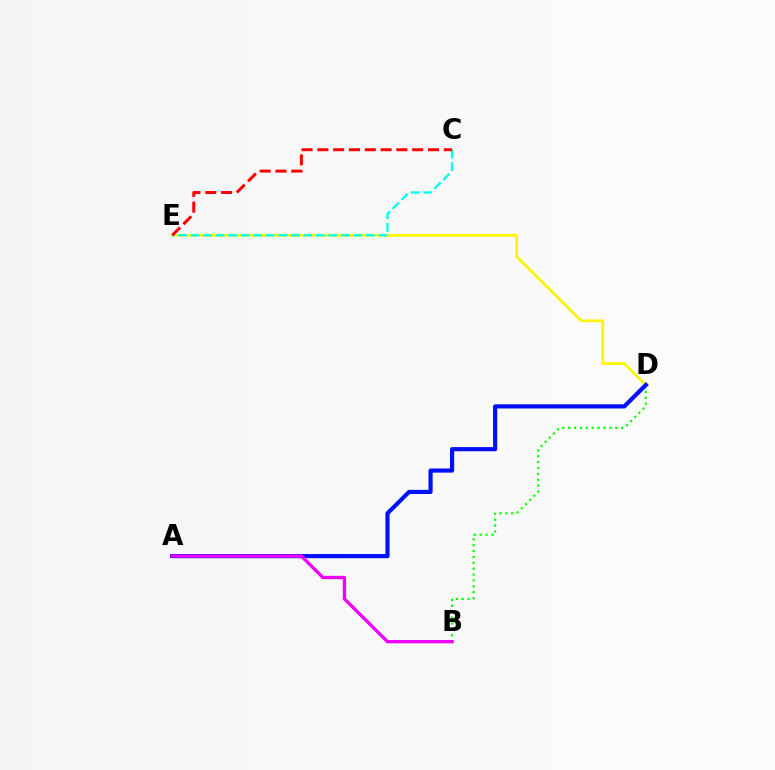{('B', 'D'): [{'color': '#08ff00', 'line_style': 'dotted', 'thickness': 1.6}], ('D', 'E'): [{'color': '#fcf500', 'line_style': 'solid', 'thickness': 1.98}], ('C', 'E'): [{'color': '#00fff6', 'line_style': 'dashed', 'thickness': 1.7}, {'color': '#ff0000', 'line_style': 'dashed', 'thickness': 2.15}], ('A', 'D'): [{'color': '#0010ff', 'line_style': 'solid', 'thickness': 3.0}], ('A', 'B'): [{'color': '#ee00ff', 'line_style': 'solid', 'thickness': 2.39}]}